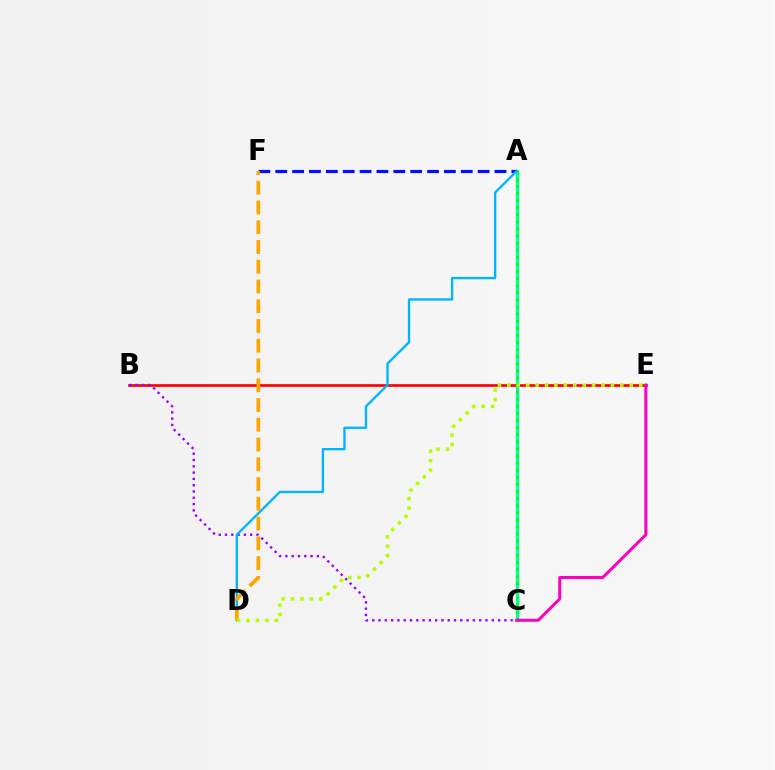{('A', 'F'): [{'color': '#0010ff', 'line_style': 'dashed', 'thickness': 2.29}], ('B', 'E'): [{'color': '#ff0000', 'line_style': 'solid', 'thickness': 1.94}], ('A', 'C'): [{'color': '#00ff9d', 'line_style': 'solid', 'thickness': 2.37}, {'color': '#08ff00', 'line_style': 'dotted', 'thickness': 1.93}], ('B', 'C'): [{'color': '#9b00ff', 'line_style': 'dotted', 'thickness': 1.71}], ('A', 'D'): [{'color': '#00b5ff', 'line_style': 'solid', 'thickness': 1.68}], ('D', 'F'): [{'color': '#ffa500', 'line_style': 'dashed', 'thickness': 2.68}], ('C', 'E'): [{'color': '#ff00bd', 'line_style': 'solid', 'thickness': 2.15}], ('D', 'E'): [{'color': '#b3ff00', 'line_style': 'dotted', 'thickness': 2.56}]}